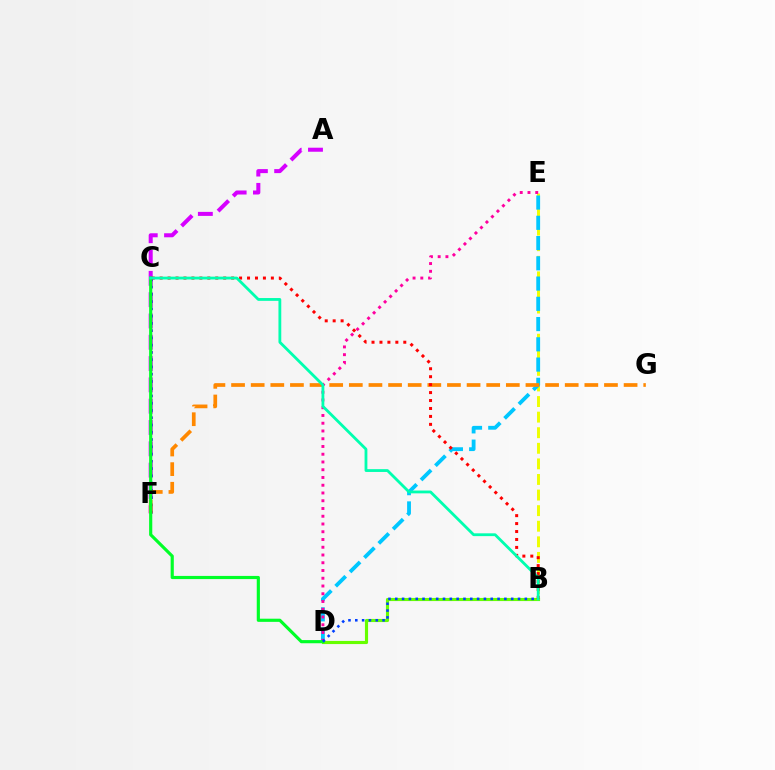{('A', 'F'): [{'color': '#d600ff', 'line_style': 'dashed', 'thickness': 2.89}], ('B', 'E'): [{'color': '#eeff00', 'line_style': 'dashed', 'thickness': 2.12}], ('C', 'F'): [{'color': '#4f00ff', 'line_style': 'dotted', 'thickness': 1.97}], ('D', 'E'): [{'color': '#00c7ff', 'line_style': 'dashed', 'thickness': 2.75}, {'color': '#ff00a0', 'line_style': 'dotted', 'thickness': 2.11}], ('B', 'D'): [{'color': '#66ff00', 'line_style': 'solid', 'thickness': 2.26}, {'color': '#003fff', 'line_style': 'dotted', 'thickness': 1.85}], ('F', 'G'): [{'color': '#ff8800', 'line_style': 'dashed', 'thickness': 2.67}], ('C', 'D'): [{'color': '#00ff27', 'line_style': 'solid', 'thickness': 2.27}], ('B', 'C'): [{'color': '#ff0000', 'line_style': 'dotted', 'thickness': 2.16}, {'color': '#00ffaf', 'line_style': 'solid', 'thickness': 2.02}]}